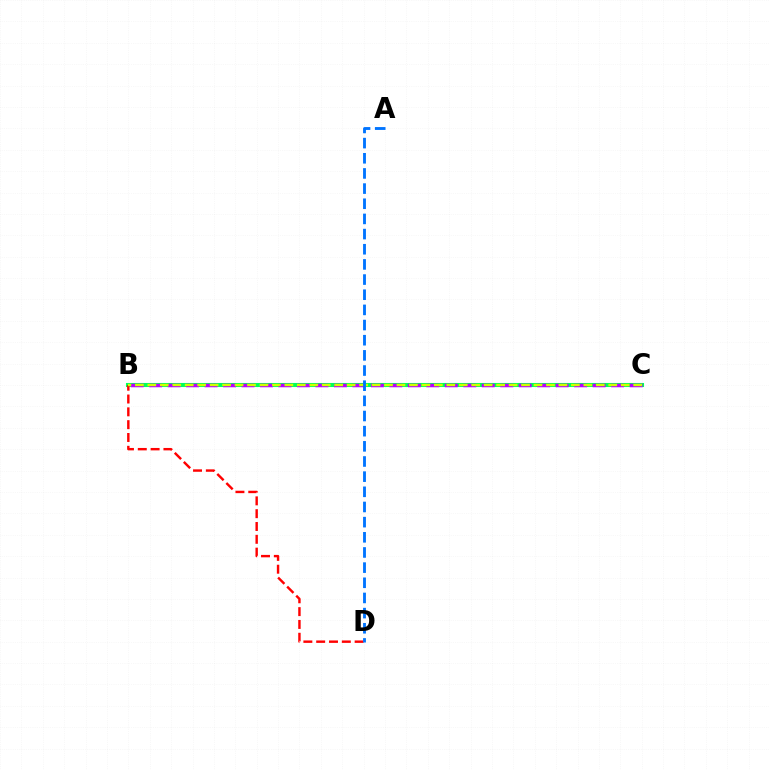{('B', 'C'): [{'color': '#00ff5c', 'line_style': 'solid', 'thickness': 2.94}, {'color': '#b900ff', 'line_style': 'dashed', 'thickness': 2.51}, {'color': '#d1ff00', 'line_style': 'dashed', 'thickness': 1.69}], ('B', 'D'): [{'color': '#ff0000', 'line_style': 'dashed', 'thickness': 1.74}], ('A', 'D'): [{'color': '#0074ff', 'line_style': 'dashed', 'thickness': 2.06}]}